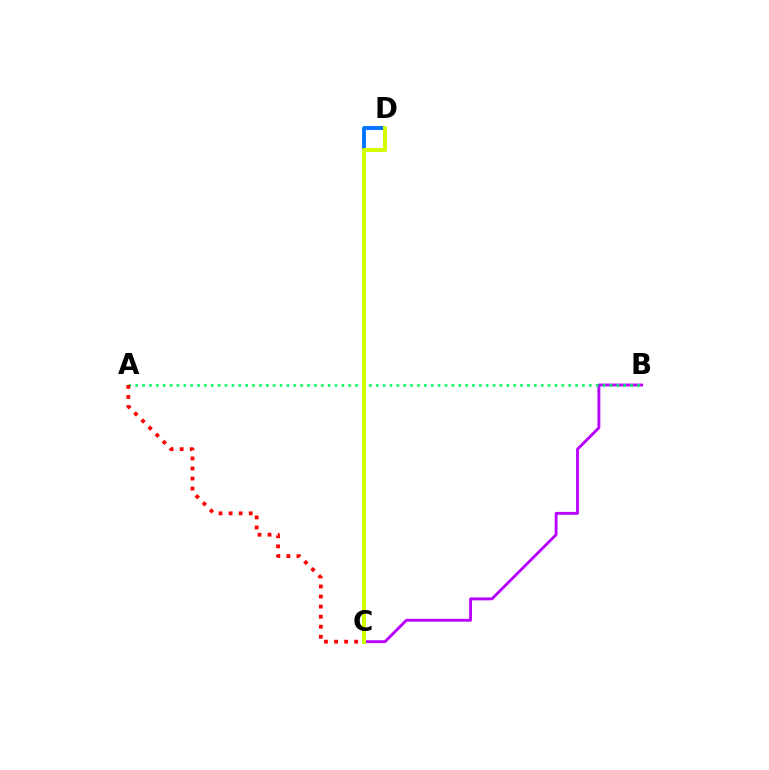{('C', 'D'): [{'color': '#0074ff', 'line_style': 'solid', 'thickness': 2.77}, {'color': '#d1ff00', 'line_style': 'solid', 'thickness': 2.87}], ('B', 'C'): [{'color': '#b900ff', 'line_style': 'solid', 'thickness': 2.07}], ('A', 'B'): [{'color': '#00ff5c', 'line_style': 'dotted', 'thickness': 1.87}], ('A', 'C'): [{'color': '#ff0000', 'line_style': 'dotted', 'thickness': 2.73}]}